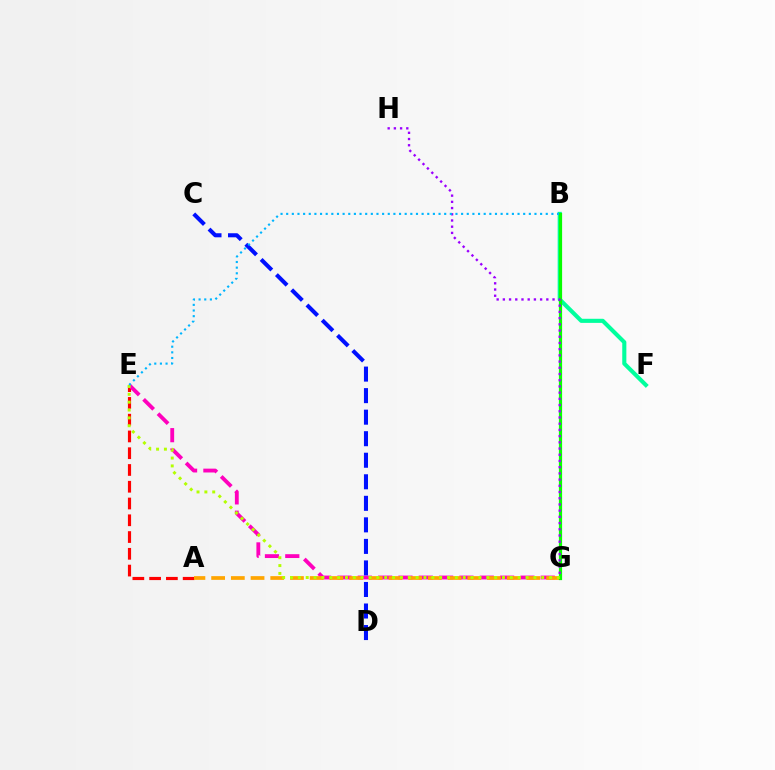{('A', 'E'): [{'color': '#ff0000', 'line_style': 'dashed', 'thickness': 2.28}], ('E', 'G'): [{'color': '#ff00bd', 'line_style': 'dashed', 'thickness': 2.76}, {'color': '#b3ff00', 'line_style': 'dotted', 'thickness': 2.13}], ('A', 'G'): [{'color': '#ffa500', 'line_style': 'dashed', 'thickness': 2.68}], ('B', 'F'): [{'color': '#00ff9d', 'line_style': 'solid', 'thickness': 2.95}], ('B', 'G'): [{'color': '#08ff00', 'line_style': 'solid', 'thickness': 2.32}], ('G', 'H'): [{'color': '#9b00ff', 'line_style': 'dotted', 'thickness': 1.69}], ('C', 'D'): [{'color': '#0010ff', 'line_style': 'dashed', 'thickness': 2.93}], ('B', 'E'): [{'color': '#00b5ff', 'line_style': 'dotted', 'thickness': 1.53}]}